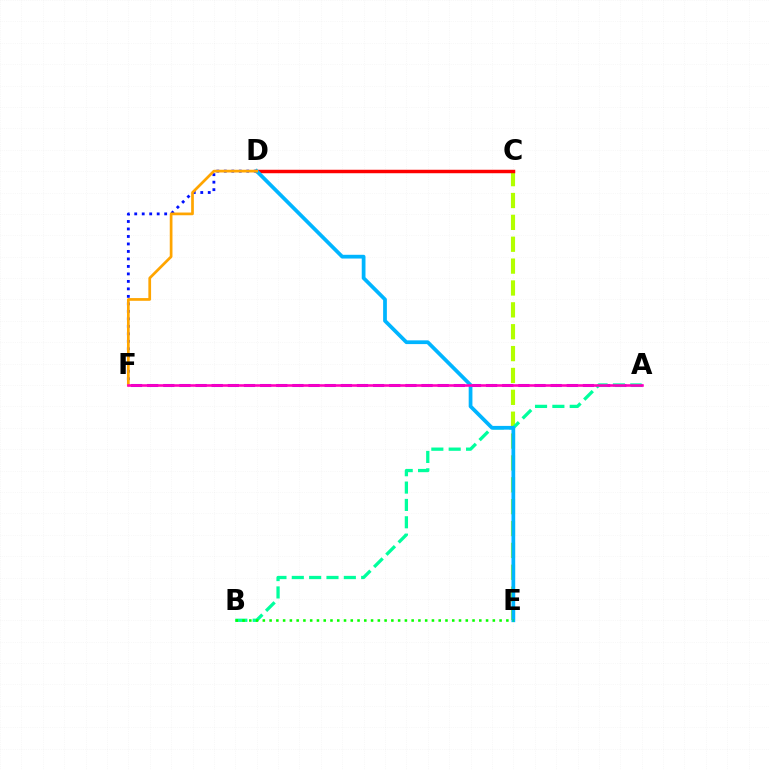{('D', 'F'): [{'color': '#0010ff', 'line_style': 'dotted', 'thickness': 2.03}, {'color': '#ffa500', 'line_style': 'solid', 'thickness': 1.95}], ('C', 'E'): [{'color': '#b3ff00', 'line_style': 'dashed', 'thickness': 2.97}], ('A', 'F'): [{'color': '#9b00ff', 'line_style': 'dashed', 'thickness': 2.19}, {'color': '#ff00bd', 'line_style': 'solid', 'thickness': 1.86}], ('C', 'D'): [{'color': '#ff0000', 'line_style': 'solid', 'thickness': 2.5}], ('A', 'B'): [{'color': '#00ff9d', 'line_style': 'dashed', 'thickness': 2.36}], ('D', 'E'): [{'color': '#00b5ff', 'line_style': 'solid', 'thickness': 2.7}], ('B', 'E'): [{'color': '#08ff00', 'line_style': 'dotted', 'thickness': 1.84}]}